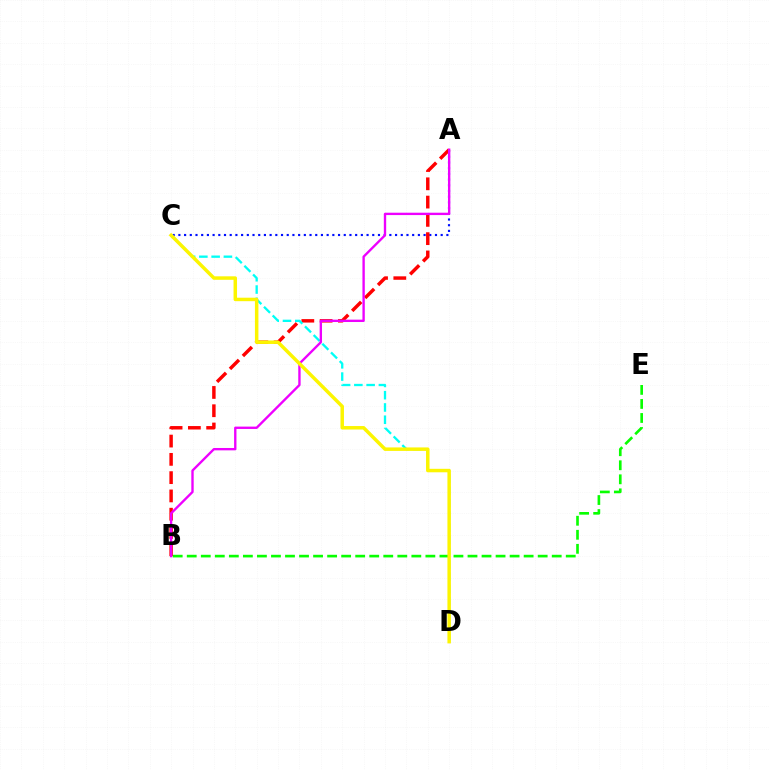{('B', 'E'): [{'color': '#08ff00', 'line_style': 'dashed', 'thickness': 1.91}], ('A', 'C'): [{'color': '#0010ff', 'line_style': 'dotted', 'thickness': 1.55}], ('A', 'B'): [{'color': '#ff0000', 'line_style': 'dashed', 'thickness': 2.48}, {'color': '#ee00ff', 'line_style': 'solid', 'thickness': 1.7}], ('C', 'D'): [{'color': '#00fff6', 'line_style': 'dashed', 'thickness': 1.67}, {'color': '#fcf500', 'line_style': 'solid', 'thickness': 2.51}]}